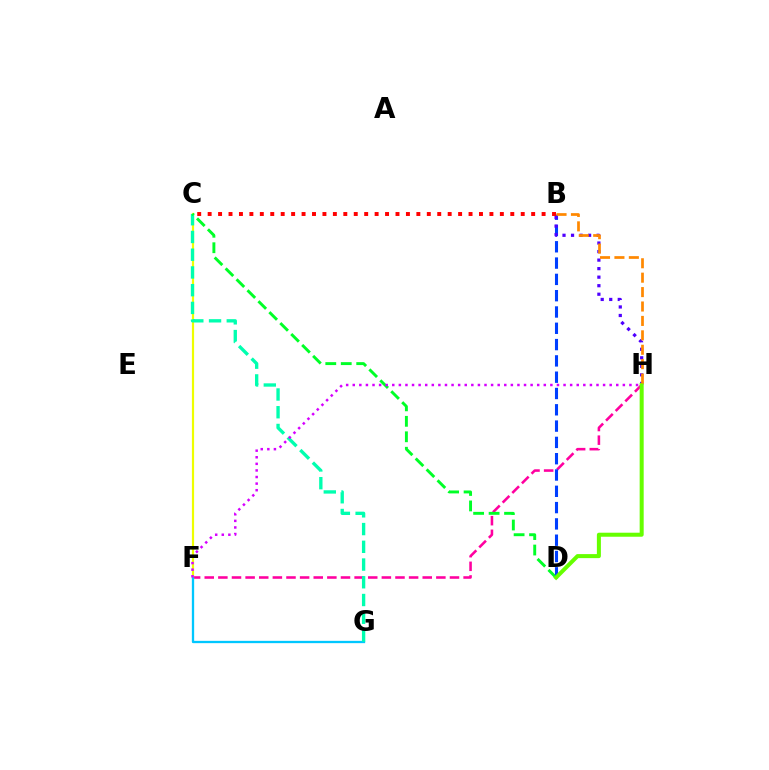{('F', 'H'): [{'color': '#ff00a0', 'line_style': 'dashed', 'thickness': 1.85}, {'color': '#d600ff', 'line_style': 'dotted', 'thickness': 1.79}], ('C', 'F'): [{'color': '#eeff00', 'line_style': 'solid', 'thickness': 1.58}], ('F', 'G'): [{'color': '#00c7ff', 'line_style': 'solid', 'thickness': 1.66}], ('C', 'G'): [{'color': '#00ffaf', 'line_style': 'dashed', 'thickness': 2.41}], ('C', 'D'): [{'color': '#00ff27', 'line_style': 'dashed', 'thickness': 2.1}], ('B', 'D'): [{'color': '#003fff', 'line_style': 'dashed', 'thickness': 2.21}], ('B', 'H'): [{'color': '#4f00ff', 'line_style': 'dotted', 'thickness': 2.32}, {'color': '#ff8800', 'line_style': 'dashed', 'thickness': 1.96}], ('B', 'C'): [{'color': '#ff0000', 'line_style': 'dotted', 'thickness': 2.84}], ('D', 'H'): [{'color': '#66ff00', 'line_style': 'solid', 'thickness': 2.9}]}